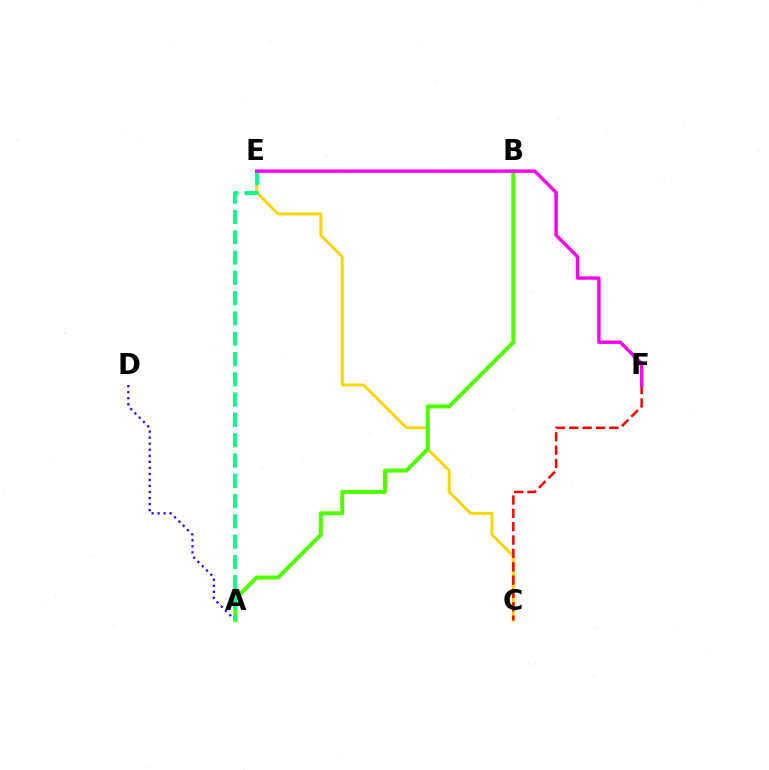{('A', 'D'): [{'color': '#3700ff', 'line_style': 'dotted', 'thickness': 1.64}], ('C', 'E'): [{'color': '#ffd500', 'line_style': 'solid', 'thickness': 2.09}], ('B', 'E'): [{'color': '#009eff', 'line_style': 'dotted', 'thickness': 2.12}], ('A', 'B'): [{'color': '#4fff00', 'line_style': 'solid', 'thickness': 2.89}], ('C', 'F'): [{'color': '#ff0000', 'line_style': 'dashed', 'thickness': 1.81}], ('A', 'E'): [{'color': '#00ff86', 'line_style': 'dashed', 'thickness': 2.76}], ('E', 'F'): [{'color': '#ff00ed', 'line_style': 'solid', 'thickness': 2.46}]}